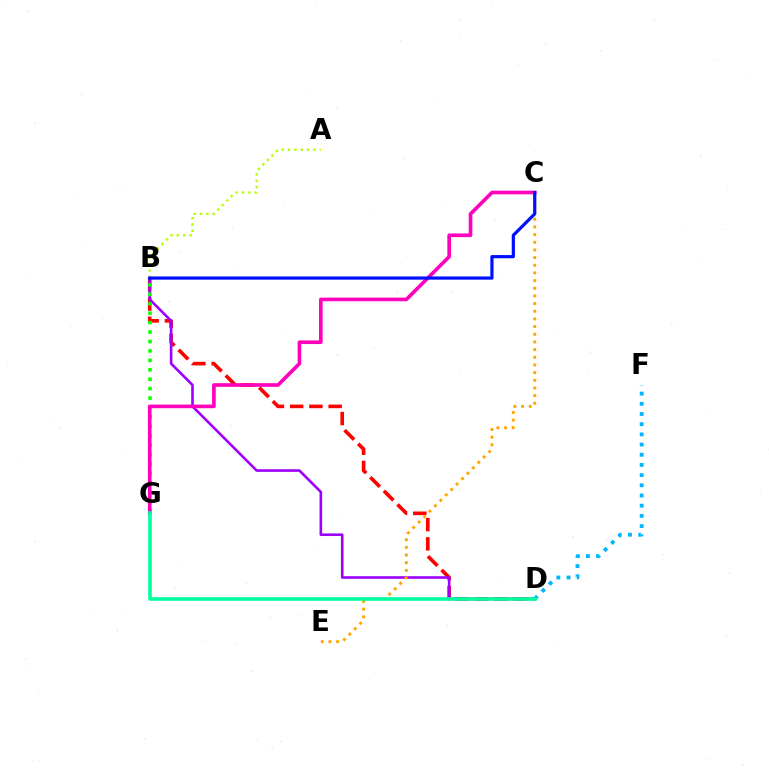{('B', 'D'): [{'color': '#ff0000', 'line_style': 'dashed', 'thickness': 2.61}, {'color': '#9b00ff', 'line_style': 'solid', 'thickness': 1.88}], ('D', 'F'): [{'color': '#00b5ff', 'line_style': 'dotted', 'thickness': 2.77}], ('C', 'E'): [{'color': '#ffa500', 'line_style': 'dotted', 'thickness': 2.08}], ('A', 'B'): [{'color': '#b3ff00', 'line_style': 'dotted', 'thickness': 1.73}], ('B', 'G'): [{'color': '#08ff00', 'line_style': 'dotted', 'thickness': 2.56}], ('C', 'G'): [{'color': '#ff00bd', 'line_style': 'solid', 'thickness': 2.63}], ('D', 'G'): [{'color': '#00ff9d', 'line_style': 'solid', 'thickness': 2.58}], ('B', 'C'): [{'color': '#0010ff', 'line_style': 'solid', 'thickness': 2.3}]}